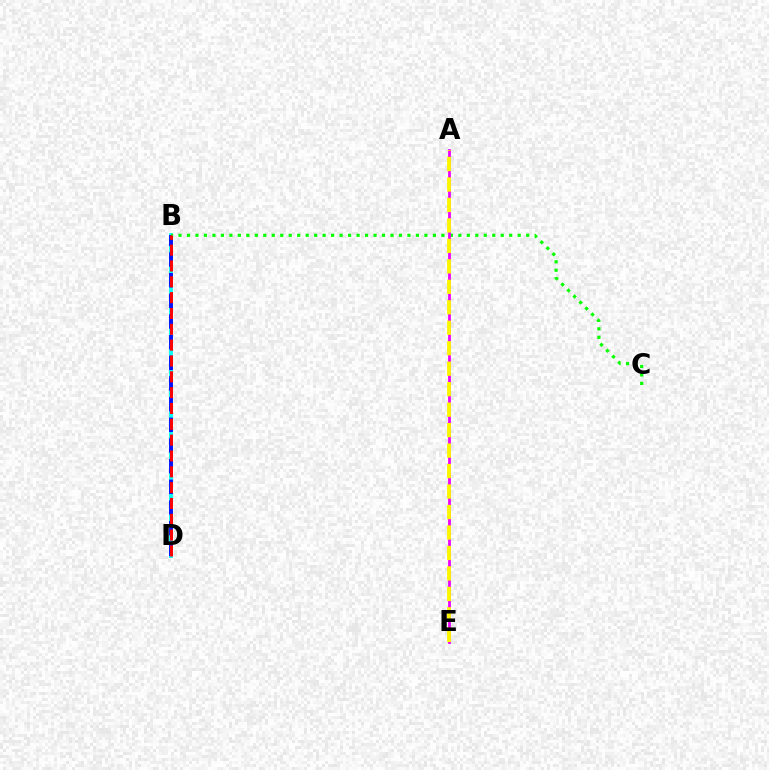{('B', 'D'): [{'color': '#00fff6', 'line_style': 'solid', 'thickness': 2.75}, {'color': '#0010ff', 'line_style': 'dashed', 'thickness': 2.81}, {'color': '#ff0000', 'line_style': 'dashed', 'thickness': 2.15}], ('B', 'C'): [{'color': '#08ff00', 'line_style': 'dotted', 'thickness': 2.3}], ('A', 'E'): [{'color': '#ee00ff', 'line_style': 'solid', 'thickness': 2.01}, {'color': '#fcf500', 'line_style': 'dashed', 'thickness': 2.78}]}